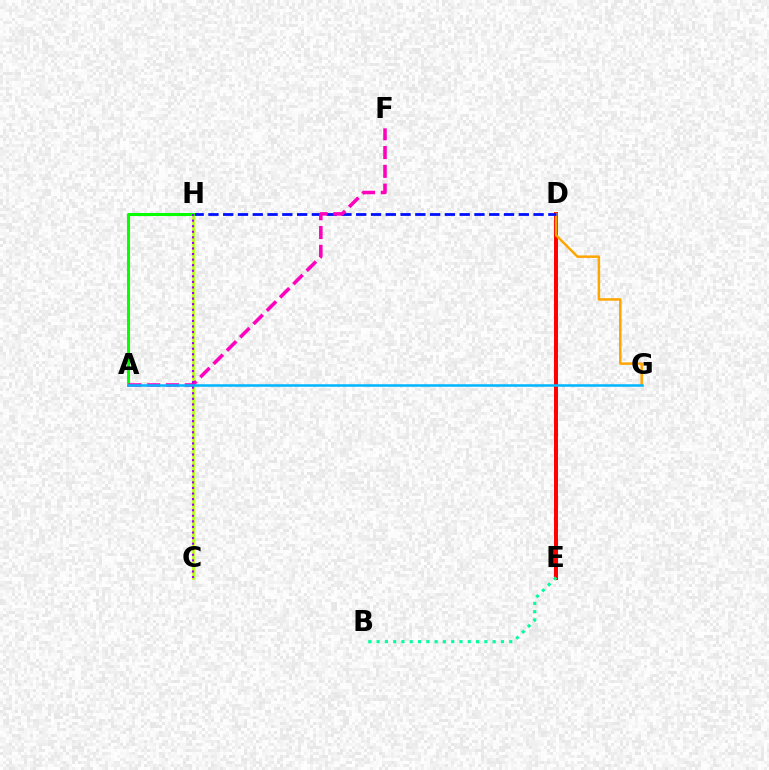{('D', 'E'): [{'color': '#ff0000', 'line_style': 'solid', 'thickness': 2.86}], ('D', 'G'): [{'color': '#ffa500', 'line_style': 'solid', 'thickness': 1.79}], ('C', 'H'): [{'color': '#b3ff00', 'line_style': 'solid', 'thickness': 1.83}, {'color': '#9b00ff', 'line_style': 'dotted', 'thickness': 1.51}], ('B', 'E'): [{'color': '#00ff9d', 'line_style': 'dotted', 'thickness': 2.25}], ('D', 'H'): [{'color': '#0010ff', 'line_style': 'dashed', 'thickness': 2.01}], ('A', 'H'): [{'color': '#08ff00', 'line_style': 'solid', 'thickness': 2.19}], ('A', 'F'): [{'color': '#ff00bd', 'line_style': 'dashed', 'thickness': 2.55}], ('A', 'G'): [{'color': '#00b5ff', 'line_style': 'solid', 'thickness': 1.81}]}